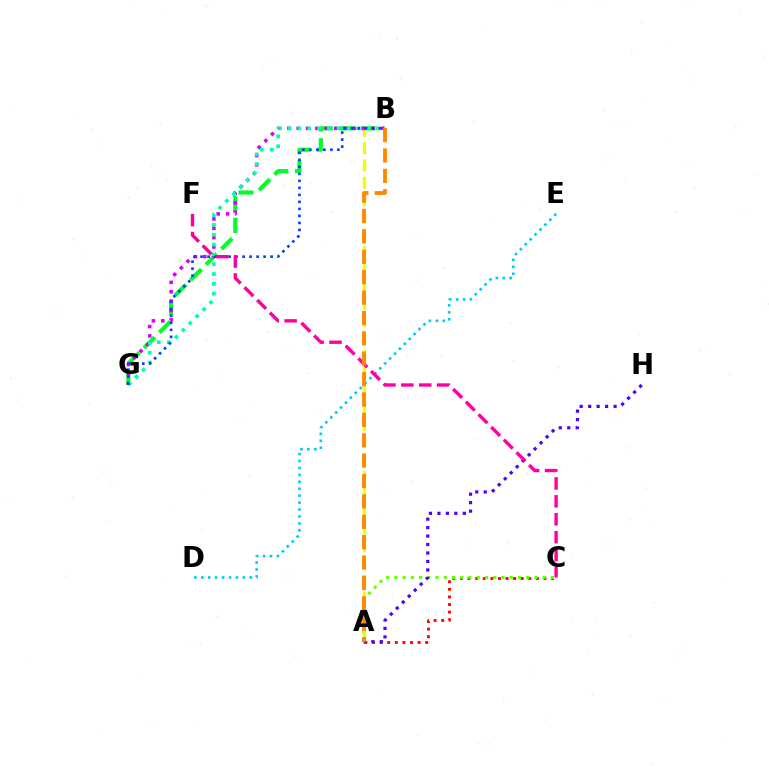{('A', 'C'): [{'color': '#ff0000', 'line_style': 'dotted', 'thickness': 2.06}, {'color': '#66ff00', 'line_style': 'dotted', 'thickness': 2.24}], ('B', 'G'): [{'color': '#00ff27', 'line_style': 'dashed', 'thickness': 2.96}, {'color': '#d600ff', 'line_style': 'dotted', 'thickness': 2.54}, {'color': '#00ffaf', 'line_style': 'dotted', 'thickness': 2.67}, {'color': '#003fff', 'line_style': 'dotted', 'thickness': 1.9}], ('A', 'B'): [{'color': '#eeff00', 'line_style': 'dashed', 'thickness': 2.35}, {'color': '#ff8800', 'line_style': 'dashed', 'thickness': 2.77}], ('A', 'H'): [{'color': '#4f00ff', 'line_style': 'dotted', 'thickness': 2.3}], ('D', 'E'): [{'color': '#00c7ff', 'line_style': 'dotted', 'thickness': 1.88}], ('C', 'F'): [{'color': '#ff00a0', 'line_style': 'dashed', 'thickness': 2.43}]}